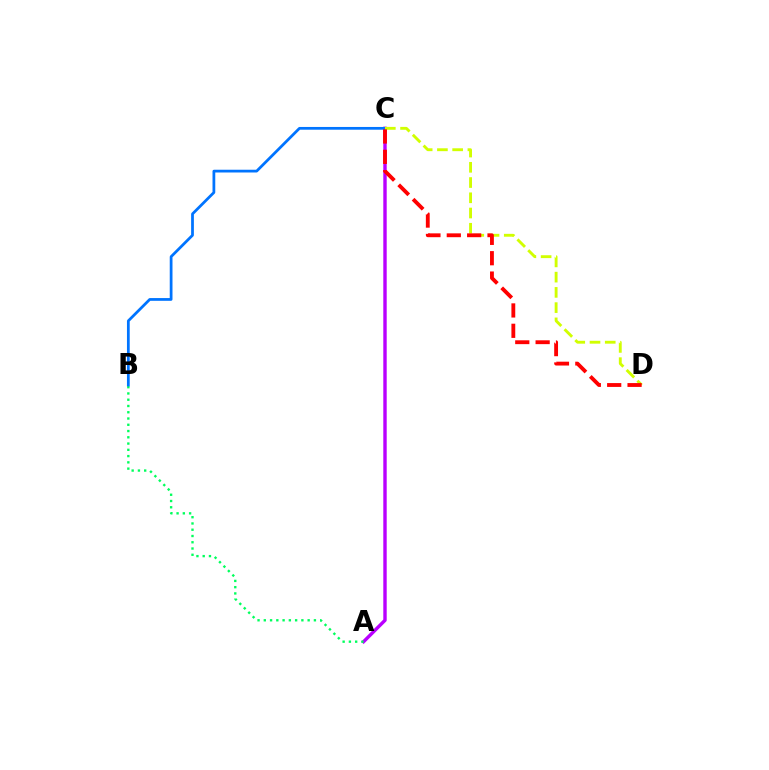{('A', 'C'): [{'color': '#b900ff', 'line_style': 'solid', 'thickness': 2.45}], ('A', 'B'): [{'color': '#00ff5c', 'line_style': 'dotted', 'thickness': 1.7}], ('B', 'C'): [{'color': '#0074ff', 'line_style': 'solid', 'thickness': 1.98}], ('C', 'D'): [{'color': '#d1ff00', 'line_style': 'dashed', 'thickness': 2.07}, {'color': '#ff0000', 'line_style': 'dashed', 'thickness': 2.77}]}